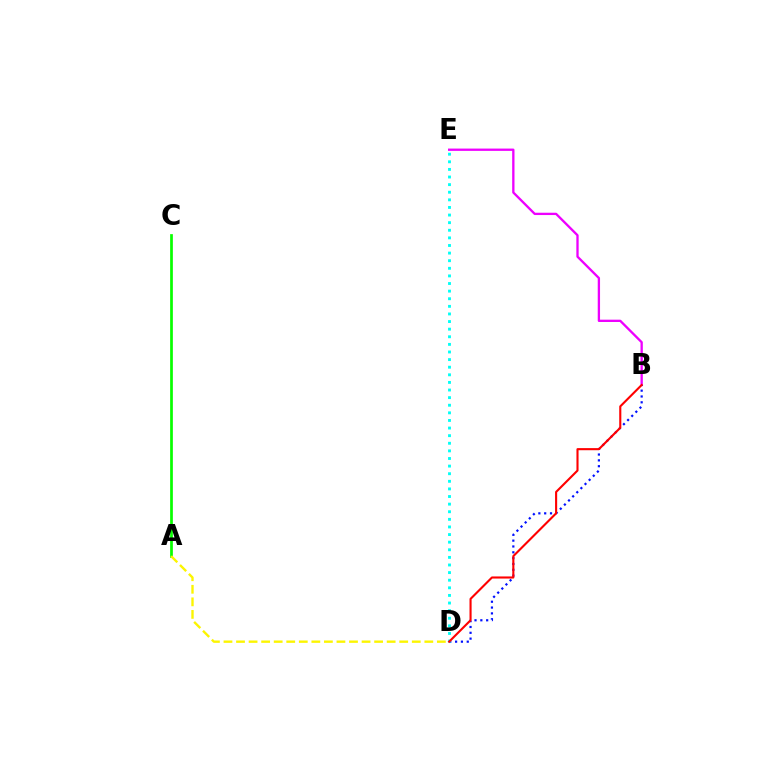{('B', 'E'): [{'color': '#ee00ff', 'line_style': 'solid', 'thickness': 1.67}], ('B', 'D'): [{'color': '#0010ff', 'line_style': 'dotted', 'thickness': 1.58}, {'color': '#ff0000', 'line_style': 'solid', 'thickness': 1.52}], ('A', 'C'): [{'color': '#08ff00', 'line_style': 'solid', 'thickness': 1.96}], ('D', 'E'): [{'color': '#00fff6', 'line_style': 'dotted', 'thickness': 2.07}], ('A', 'D'): [{'color': '#fcf500', 'line_style': 'dashed', 'thickness': 1.71}]}